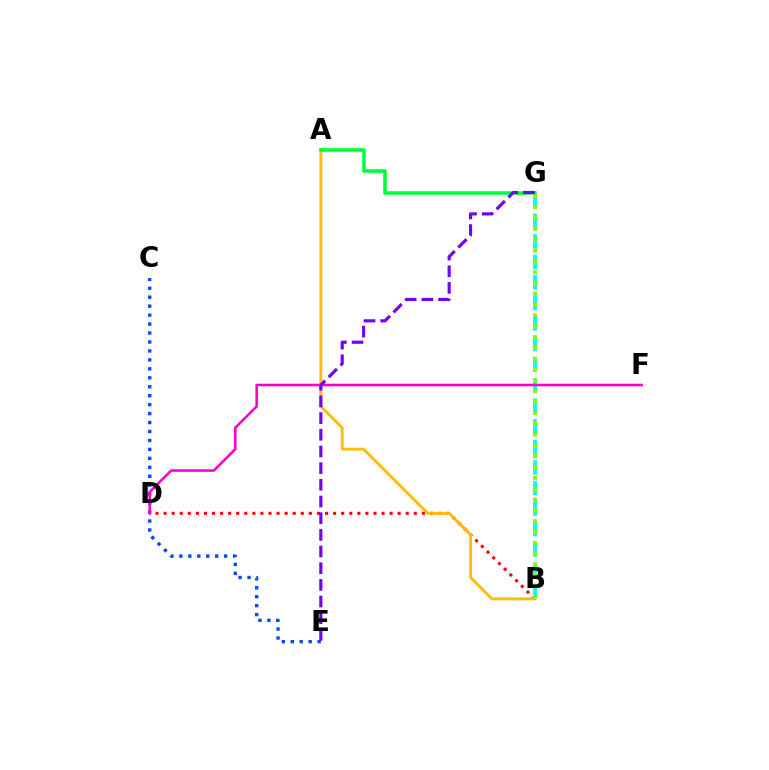{('B', 'D'): [{'color': '#ff0000', 'line_style': 'dotted', 'thickness': 2.19}], ('C', 'E'): [{'color': '#004bff', 'line_style': 'dotted', 'thickness': 2.43}], ('B', 'G'): [{'color': '#00fff6', 'line_style': 'dashed', 'thickness': 2.79}, {'color': '#84ff00', 'line_style': 'dotted', 'thickness': 2.94}], ('D', 'F'): [{'color': '#ff00cf', 'line_style': 'solid', 'thickness': 1.87}], ('A', 'B'): [{'color': '#ffbd00', 'line_style': 'solid', 'thickness': 2.07}], ('A', 'G'): [{'color': '#00ff39', 'line_style': 'solid', 'thickness': 2.58}], ('E', 'G'): [{'color': '#7200ff', 'line_style': 'dashed', 'thickness': 2.27}]}